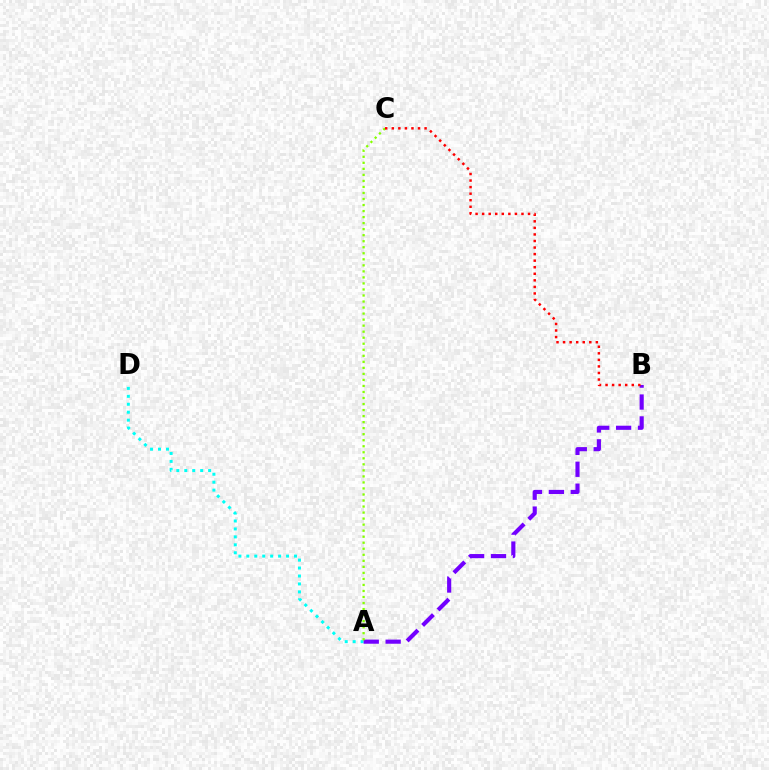{('A', 'D'): [{'color': '#00fff6', 'line_style': 'dotted', 'thickness': 2.16}], ('A', 'B'): [{'color': '#7200ff', 'line_style': 'dashed', 'thickness': 2.98}], ('A', 'C'): [{'color': '#84ff00', 'line_style': 'dotted', 'thickness': 1.64}], ('B', 'C'): [{'color': '#ff0000', 'line_style': 'dotted', 'thickness': 1.78}]}